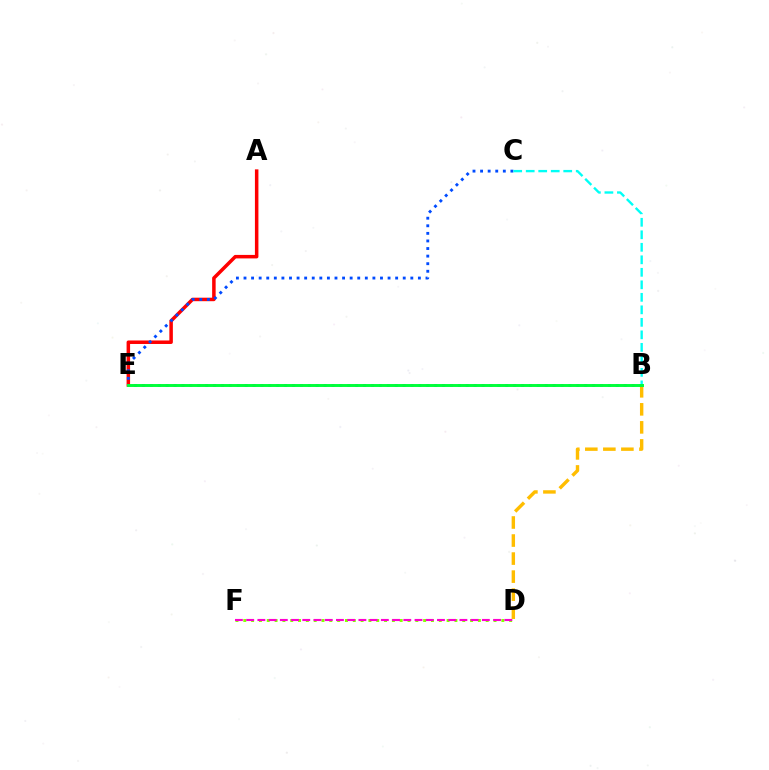{('B', 'D'): [{'color': '#ffbd00', 'line_style': 'dashed', 'thickness': 2.45}], ('D', 'F'): [{'color': '#84ff00', 'line_style': 'dotted', 'thickness': 2.12}, {'color': '#ff00cf', 'line_style': 'dashed', 'thickness': 1.52}], ('A', 'E'): [{'color': '#ff0000', 'line_style': 'solid', 'thickness': 2.52}], ('C', 'E'): [{'color': '#004bff', 'line_style': 'dotted', 'thickness': 2.06}], ('B', 'E'): [{'color': '#7200ff', 'line_style': 'dotted', 'thickness': 2.15}, {'color': '#00ff39', 'line_style': 'solid', 'thickness': 2.12}], ('B', 'C'): [{'color': '#00fff6', 'line_style': 'dashed', 'thickness': 1.7}]}